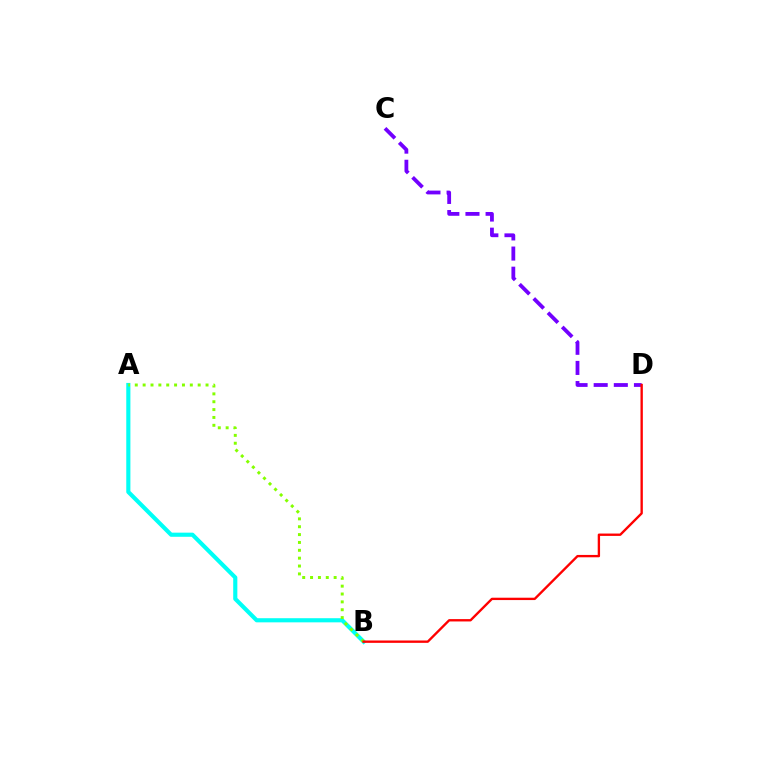{('C', 'D'): [{'color': '#7200ff', 'line_style': 'dashed', 'thickness': 2.74}], ('A', 'B'): [{'color': '#00fff6', 'line_style': 'solid', 'thickness': 2.97}, {'color': '#84ff00', 'line_style': 'dotted', 'thickness': 2.14}], ('B', 'D'): [{'color': '#ff0000', 'line_style': 'solid', 'thickness': 1.7}]}